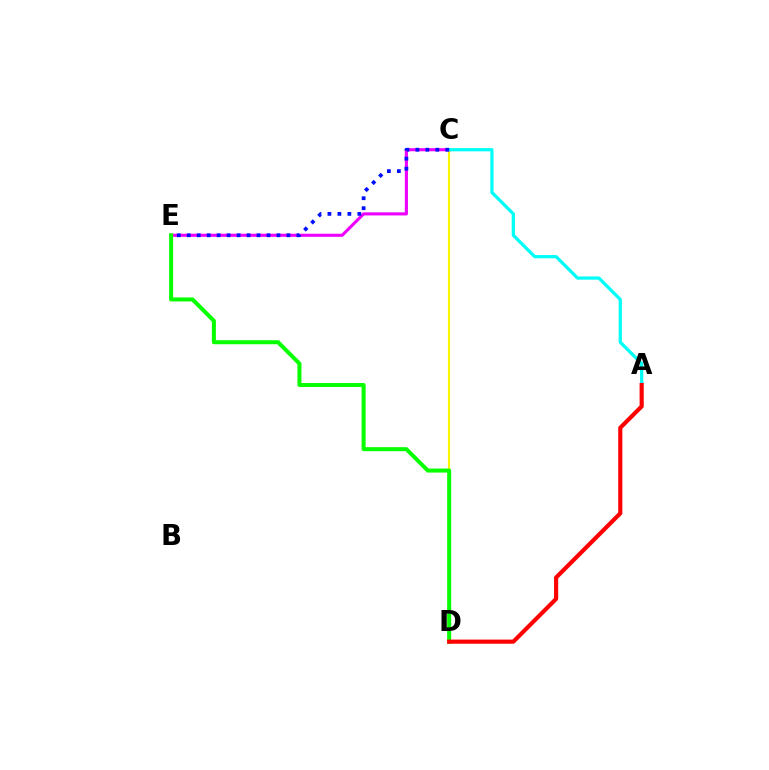{('C', 'D'): [{'color': '#fcf500', 'line_style': 'solid', 'thickness': 1.56}], ('C', 'E'): [{'color': '#ee00ff', 'line_style': 'solid', 'thickness': 2.23}, {'color': '#0010ff', 'line_style': 'dotted', 'thickness': 2.71}], ('A', 'C'): [{'color': '#00fff6', 'line_style': 'solid', 'thickness': 2.32}], ('D', 'E'): [{'color': '#08ff00', 'line_style': 'solid', 'thickness': 2.9}], ('A', 'D'): [{'color': '#ff0000', 'line_style': 'solid', 'thickness': 2.98}]}